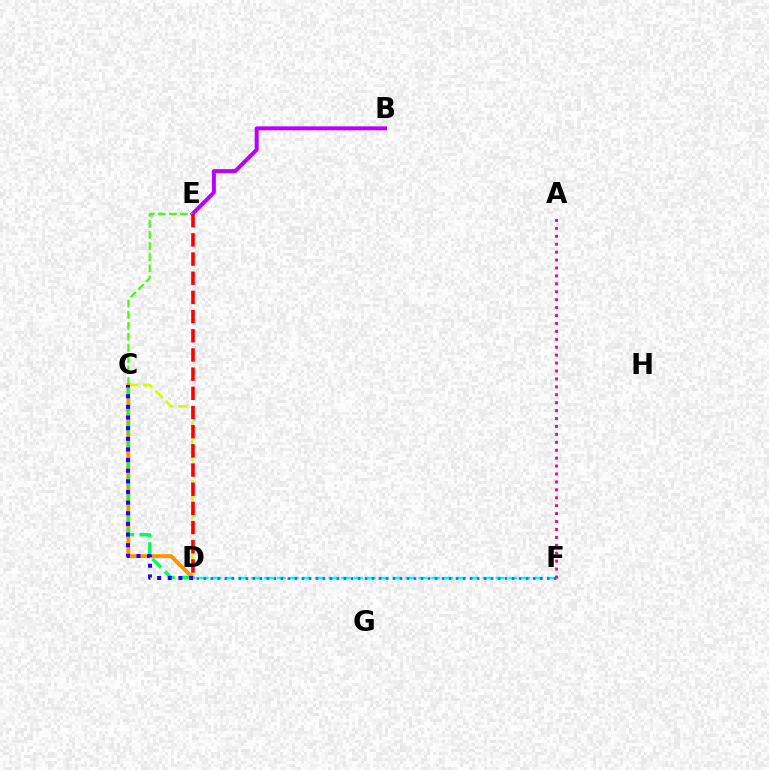{('C', 'D'): [{'color': '#d1ff00', 'line_style': 'dashed', 'thickness': 1.99}, {'color': '#ff9400', 'line_style': 'solid', 'thickness': 2.79}, {'color': '#00ff5c', 'line_style': 'dashed', 'thickness': 2.41}, {'color': '#2500ff', 'line_style': 'dotted', 'thickness': 2.89}], ('D', 'F'): [{'color': '#00fff6', 'line_style': 'dashed', 'thickness': 1.75}, {'color': '#0074ff', 'line_style': 'dotted', 'thickness': 1.9}], ('B', 'E'): [{'color': '#b900ff', 'line_style': 'solid', 'thickness': 2.86}], ('C', 'E'): [{'color': '#3dff00', 'line_style': 'dashed', 'thickness': 1.5}], ('A', 'F'): [{'color': '#ff00ac', 'line_style': 'dotted', 'thickness': 2.15}], ('D', 'E'): [{'color': '#ff0000', 'line_style': 'dashed', 'thickness': 2.61}]}